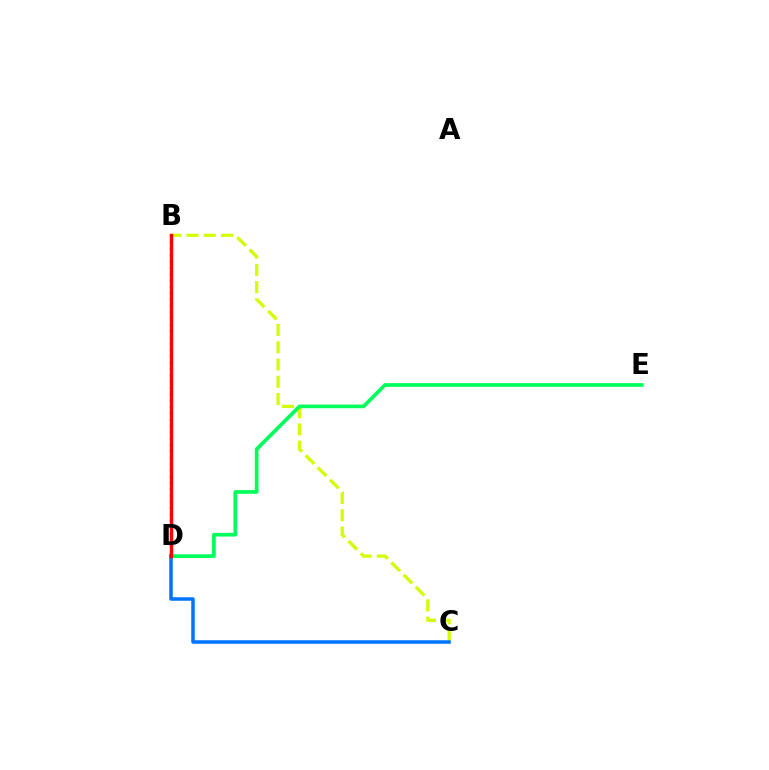{('B', 'C'): [{'color': '#d1ff00', 'line_style': 'dashed', 'thickness': 2.34}], ('D', 'E'): [{'color': '#00ff5c', 'line_style': 'solid', 'thickness': 2.66}], ('B', 'D'): [{'color': '#b900ff', 'line_style': 'dotted', 'thickness': 1.72}, {'color': '#ff0000', 'line_style': 'solid', 'thickness': 2.43}], ('C', 'D'): [{'color': '#0074ff', 'line_style': 'solid', 'thickness': 2.52}]}